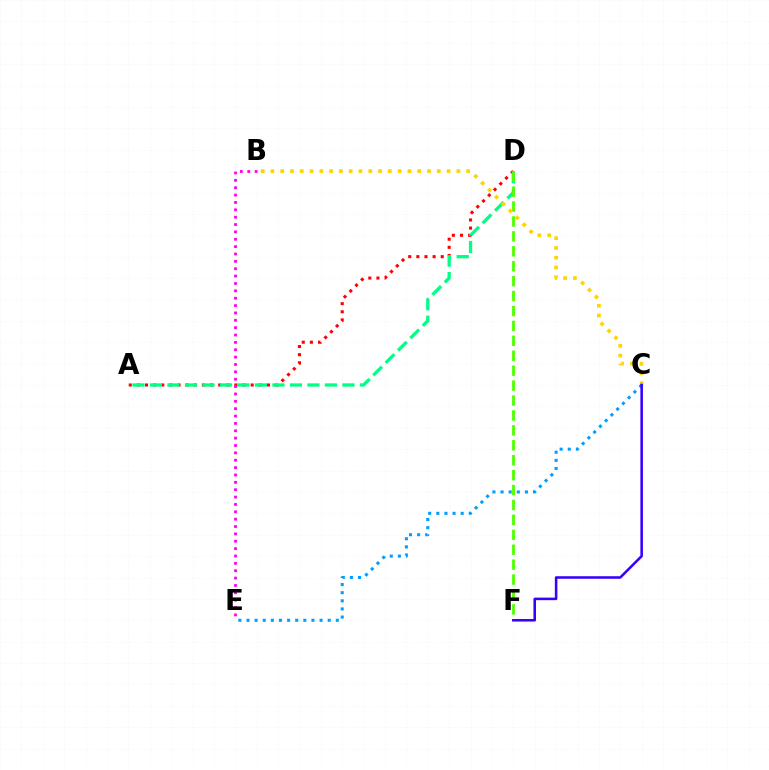{('A', 'D'): [{'color': '#ff0000', 'line_style': 'dotted', 'thickness': 2.21}, {'color': '#00ff86', 'line_style': 'dashed', 'thickness': 2.38}], ('D', 'F'): [{'color': '#4fff00', 'line_style': 'dashed', 'thickness': 2.03}], ('B', 'C'): [{'color': '#ffd500', 'line_style': 'dotted', 'thickness': 2.66}], ('B', 'E'): [{'color': '#ff00ed', 'line_style': 'dotted', 'thickness': 2.0}], ('C', 'E'): [{'color': '#009eff', 'line_style': 'dotted', 'thickness': 2.21}], ('C', 'F'): [{'color': '#3700ff', 'line_style': 'solid', 'thickness': 1.84}]}